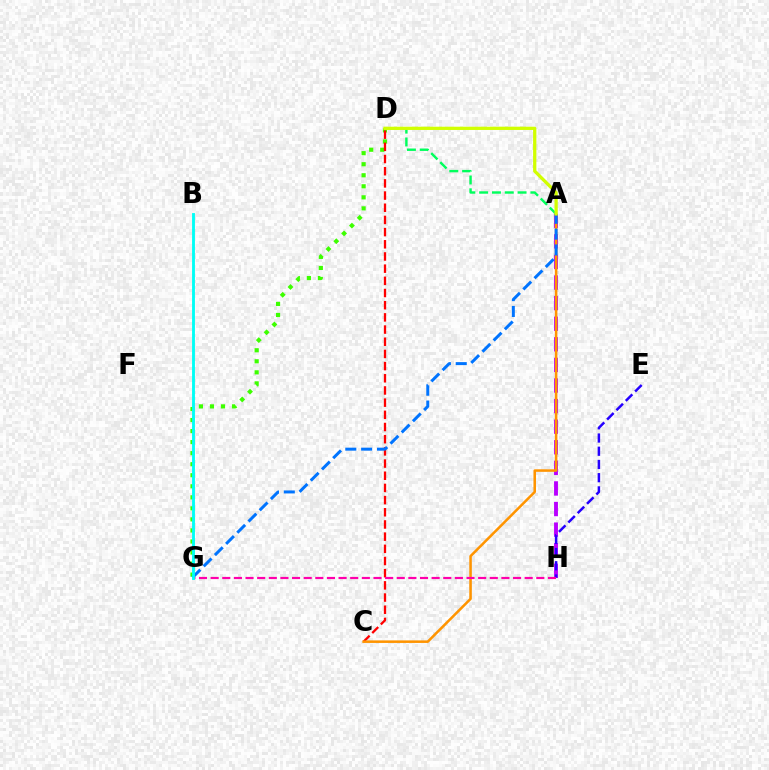{('A', 'H'): [{'color': '#b900ff', 'line_style': 'dashed', 'thickness': 2.8}], ('D', 'G'): [{'color': '#3dff00', 'line_style': 'dotted', 'thickness': 3.0}], ('C', 'D'): [{'color': '#ff0000', 'line_style': 'dashed', 'thickness': 1.65}], ('E', 'H'): [{'color': '#2500ff', 'line_style': 'dashed', 'thickness': 1.8}], ('A', 'D'): [{'color': '#00ff5c', 'line_style': 'dashed', 'thickness': 1.74}, {'color': '#d1ff00', 'line_style': 'solid', 'thickness': 2.35}], ('A', 'C'): [{'color': '#ff9400', 'line_style': 'solid', 'thickness': 1.83}], ('G', 'H'): [{'color': '#ff00ac', 'line_style': 'dashed', 'thickness': 1.58}], ('A', 'G'): [{'color': '#0074ff', 'line_style': 'dashed', 'thickness': 2.15}], ('B', 'G'): [{'color': '#00fff6', 'line_style': 'solid', 'thickness': 2.06}]}